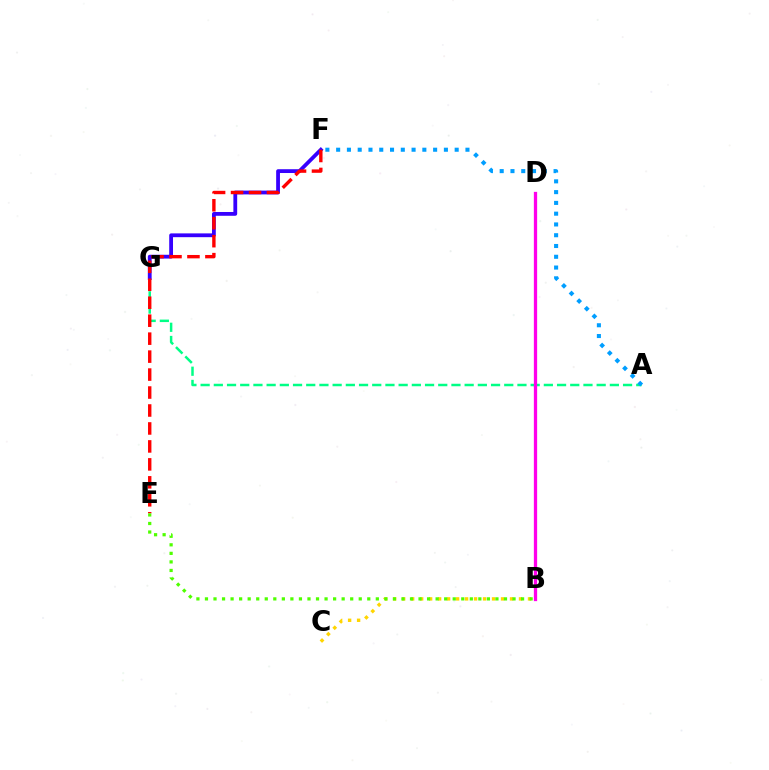{('A', 'G'): [{'color': '#00ff86', 'line_style': 'dashed', 'thickness': 1.79}], ('F', 'G'): [{'color': '#3700ff', 'line_style': 'solid', 'thickness': 2.73}], ('B', 'C'): [{'color': '#ffd500', 'line_style': 'dotted', 'thickness': 2.44}], ('B', 'D'): [{'color': '#ff00ed', 'line_style': 'solid', 'thickness': 2.36}], ('A', 'F'): [{'color': '#009eff', 'line_style': 'dotted', 'thickness': 2.93}], ('E', 'F'): [{'color': '#ff0000', 'line_style': 'dashed', 'thickness': 2.44}], ('B', 'E'): [{'color': '#4fff00', 'line_style': 'dotted', 'thickness': 2.32}]}